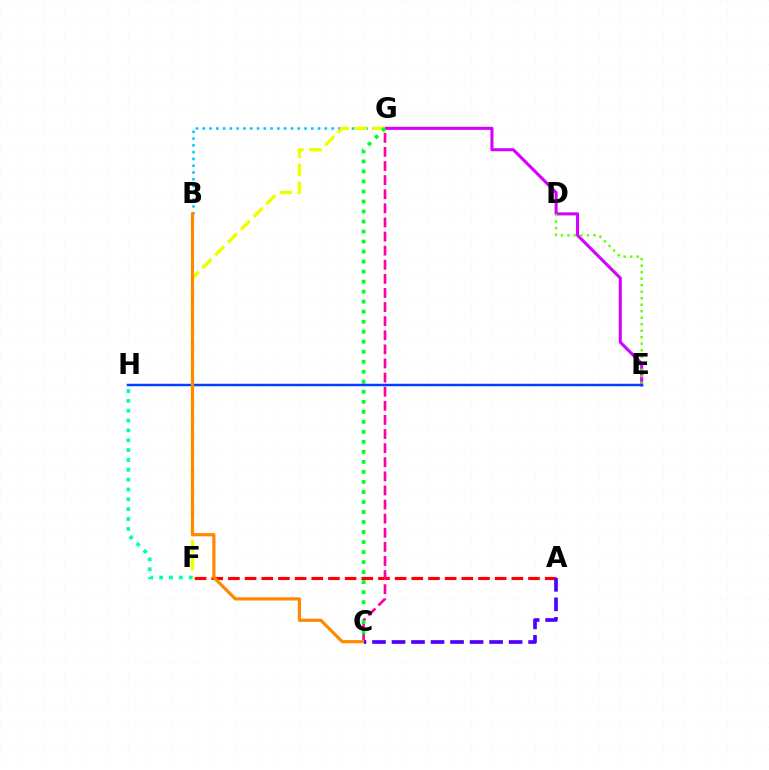{('E', 'G'): [{'color': '#d600ff', 'line_style': 'solid', 'thickness': 2.21}], ('A', 'F'): [{'color': '#ff0000', 'line_style': 'dashed', 'thickness': 2.26}], ('B', 'G'): [{'color': '#00c7ff', 'line_style': 'dotted', 'thickness': 1.84}], ('D', 'E'): [{'color': '#66ff00', 'line_style': 'dotted', 'thickness': 1.77}], ('F', 'G'): [{'color': '#eeff00', 'line_style': 'dashed', 'thickness': 2.45}], ('C', 'G'): [{'color': '#ff00a0', 'line_style': 'dashed', 'thickness': 1.92}, {'color': '#00ff27', 'line_style': 'dotted', 'thickness': 2.72}], ('F', 'H'): [{'color': '#00ffaf', 'line_style': 'dotted', 'thickness': 2.67}], ('E', 'H'): [{'color': '#003fff', 'line_style': 'solid', 'thickness': 1.77}], ('B', 'C'): [{'color': '#ff8800', 'line_style': 'solid', 'thickness': 2.3}], ('A', 'C'): [{'color': '#4f00ff', 'line_style': 'dashed', 'thickness': 2.65}]}